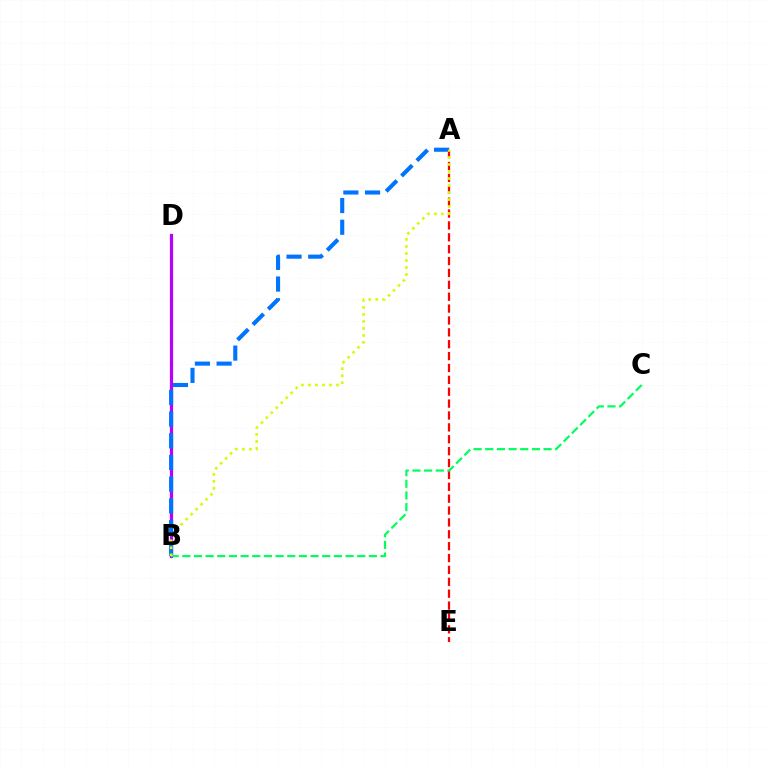{('B', 'D'): [{'color': '#b900ff', 'line_style': 'solid', 'thickness': 2.31}], ('A', 'B'): [{'color': '#0074ff', 'line_style': 'dashed', 'thickness': 2.95}, {'color': '#d1ff00', 'line_style': 'dotted', 'thickness': 1.91}], ('A', 'E'): [{'color': '#ff0000', 'line_style': 'dashed', 'thickness': 1.61}], ('B', 'C'): [{'color': '#00ff5c', 'line_style': 'dashed', 'thickness': 1.58}]}